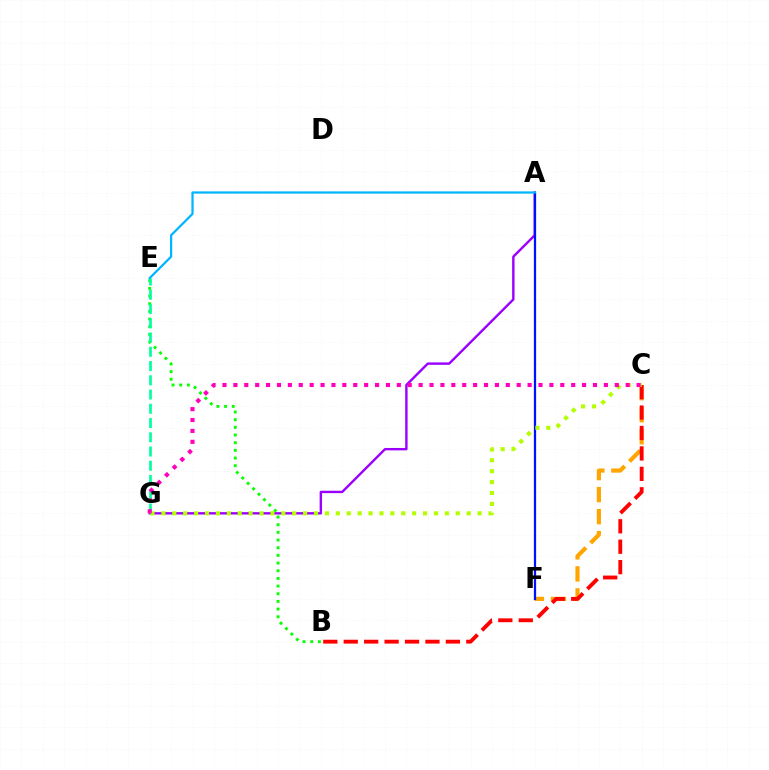{('B', 'E'): [{'color': '#08ff00', 'line_style': 'dotted', 'thickness': 2.08}], ('C', 'F'): [{'color': '#ffa500', 'line_style': 'dashed', 'thickness': 2.99}], ('B', 'C'): [{'color': '#ff0000', 'line_style': 'dashed', 'thickness': 2.78}], ('A', 'G'): [{'color': '#9b00ff', 'line_style': 'solid', 'thickness': 1.73}], ('E', 'G'): [{'color': '#00ff9d', 'line_style': 'dashed', 'thickness': 1.94}], ('A', 'F'): [{'color': '#0010ff', 'line_style': 'solid', 'thickness': 1.63}], ('C', 'G'): [{'color': '#b3ff00', 'line_style': 'dotted', 'thickness': 2.96}, {'color': '#ff00bd', 'line_style': 'dotted', 'thickness': 2.96}], ('A', 'E'): [{'color': '#00b5ff', 'line_style': 'solid', 'thickness': 1.61}]}